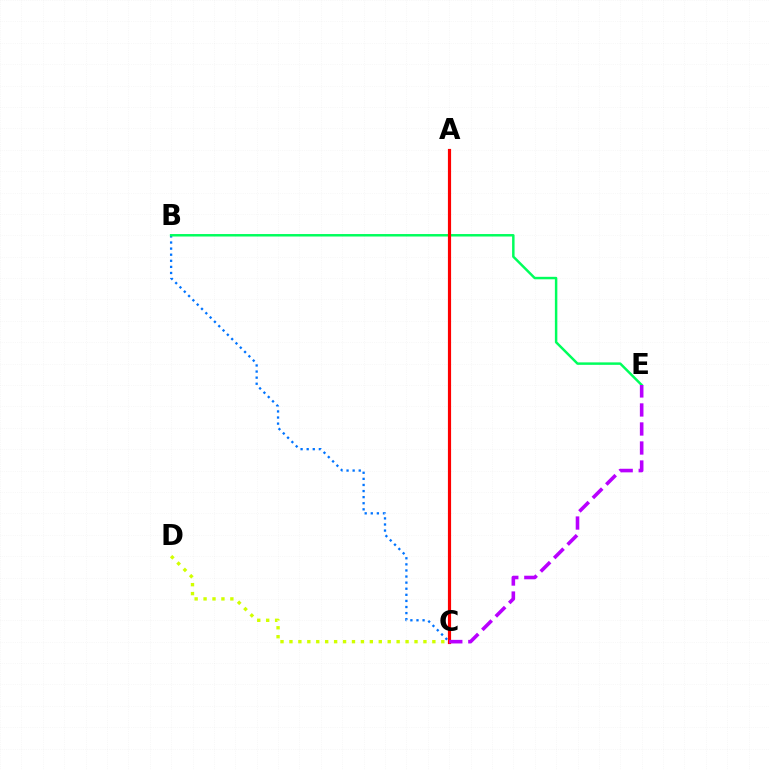{('B', 'C'): [{'color': '#0074ff', 'line_style': 'dotted', 'thickness': 1.66}], ('C', 'D'): [{'color': '#d1ff00', 'line_style': 'dotted', 'thickness': 2.43}], ('B', 'E'): [{'color': '#00ff5c', 'line_style': 'solid', 'thickness': 1.78}], ('A', 'C'): [{'color': '#ff0000', 'line_style': 'solid', 'thickness': 2.28}], ('C', 'E'): [{'color': '#b900ff', 'line_style': 'dashed', 'thickness': 2.58}]}